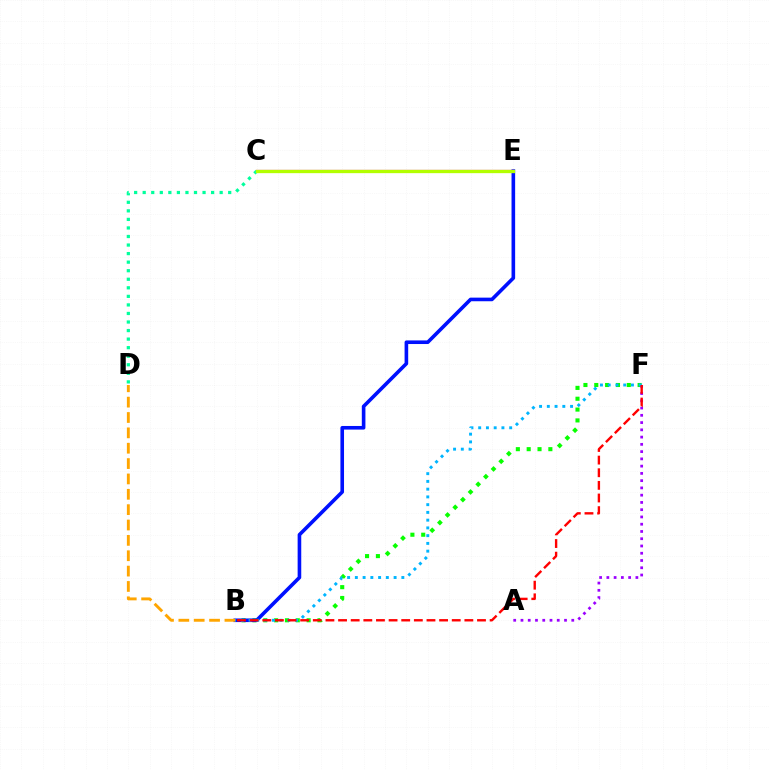{('B', 'F'): [{'color': '#08ff00', 'line_style': 'dotted', 'thickness': 2.94}, {'color': '#00b5ff', 'line_style': 'dotted', 'thickness': 2.11}, {'color': '#ff0000', 'line_style': 'dashed', 'thickness': 1.72}], ('B', 'E'): [{'color': '#0010ff', 'line_style': 'solid', 'thickness': 2.6}], ('C', 'E'): [{'color': '#ff00bd', 'line_style': 'solid', 'thickness': 1.6}, {'color': '#b3ff00', 'line_style': 'solid', 'thickness': 2.39}], ('A', 'F'): [{'color': '#9b00ff', 'line_style': 'dotted', 'thickness': 1.97}], ('C', 'D'): [{'color': '#00ff9d', 'line_style': 'dotted', 'thickness': 2.32}], ('B', 'D'): [{'color': '#ffa500', 'line_style': 'dashed', 'thickness': 2.09}]}